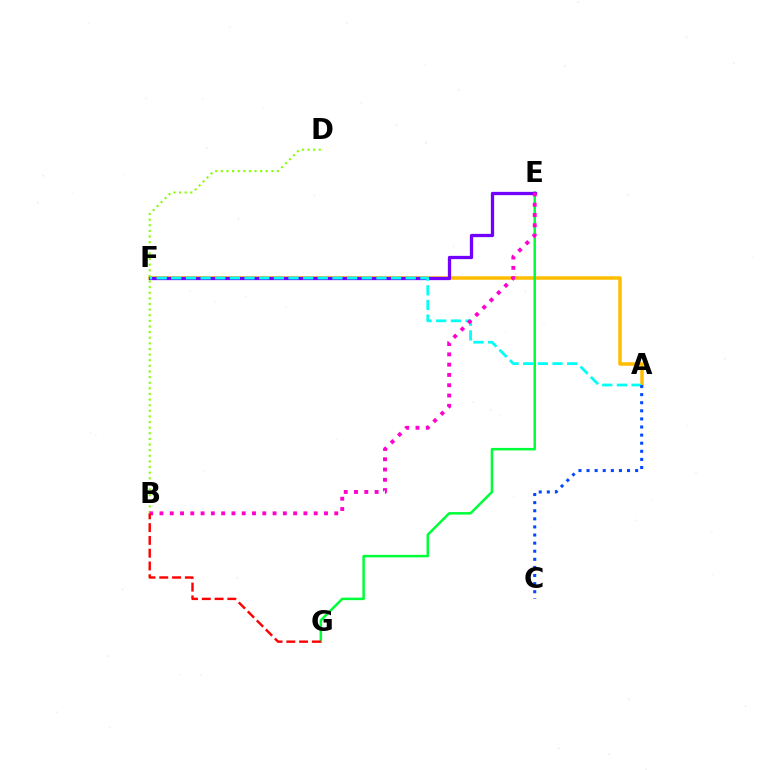{('A', 'F'): [{'color': '#ffbd00', 'line_style': 'solid', 'thickness': 2.52}, {'color': '#00fff6', 'line_style': 'dashed', 'thickness': 1.99}], ('E', 'G'): [{'color': '#00ff39', 'line_style': 'solid', 'thickness': 1.81}], ('E', 'F'): [{'color': '#7200ff', 'line_style': 'solid', 'thickness': 2.36}], ('B', 'D'): [{'color': '#84ff00', 'line_style': 'dotted', 'thickness': 1.53}], ('A', 'C'): [{'color': '#004bff', 'line_style': 'dotted', 'thickness': 2.2}], ('B', 'E'): [{'color': '#ff00cf', 'line_style': 'dotted', 'thickness': 2.79}], ('B', 'G'): [{'color': '#ff0000', 'line_style': 'dashed', 'thickness': 1.74}]}